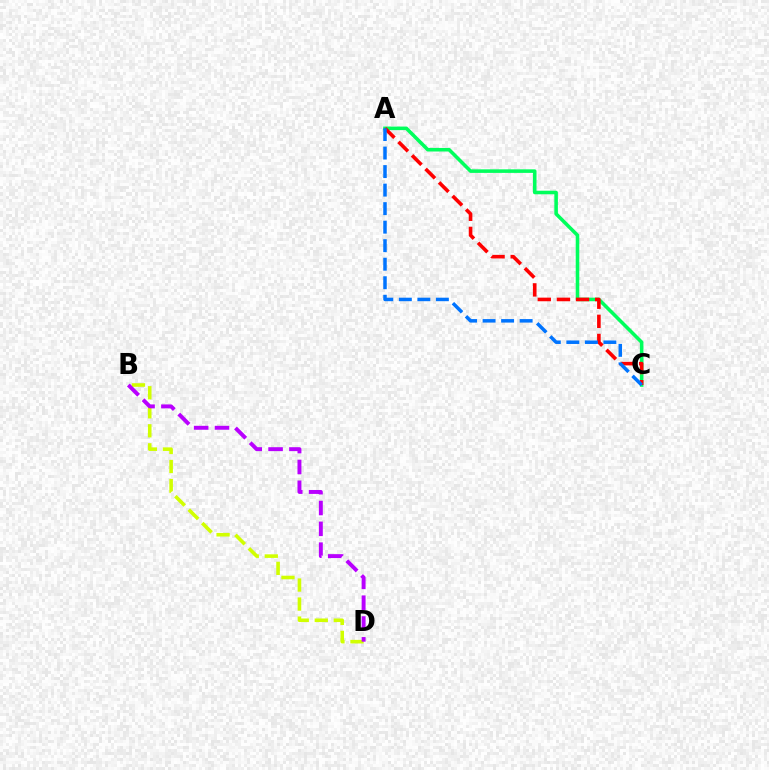{('A', 'C'): [{'color': '#00ff5c', 'line_style': 'solid', 'thickness': 2.56}, {'color': '#ff0000', 'line_style': 'dashed', 'thickness': 2.6}, {'color': '#0074ff', 'line_style': 'dashed', 'thickness': 2.52}], ('B', 'D'): [{'color': '#d1ff00', 'line_style': 'dashed', 'thickness': 2.58}, {'color': '#b900ff', 'line_style': 'dashed', 'thickness': 2.83}]}